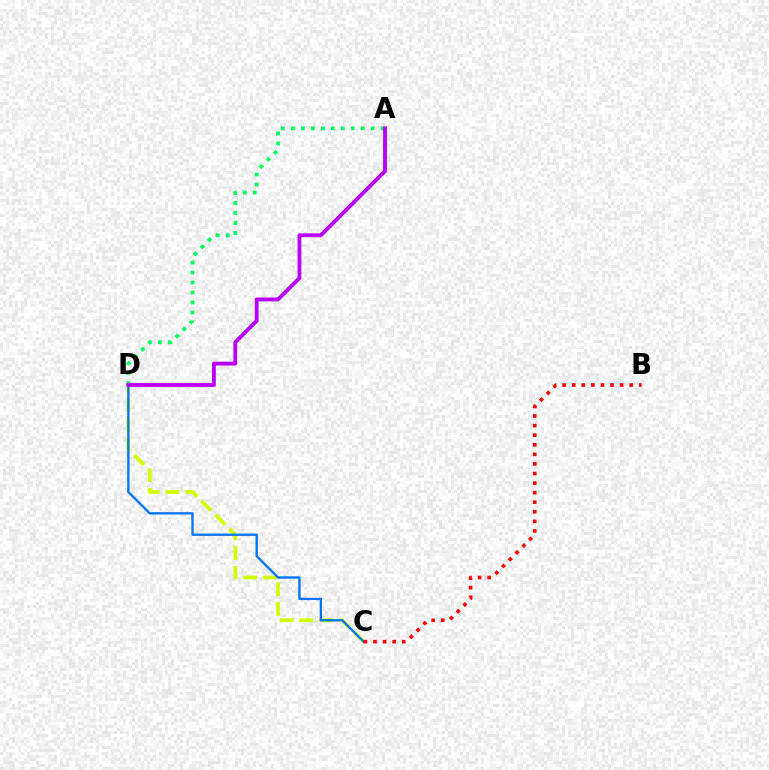{('A', 'D'): [{'color': '#00ff5c', 'line_style': 'dotted', 'thickness': 2.71}, {'color': '#b900ff', 'line_style': 'solid', 'thickness': 2.77}], ('C', 'D'): [{'color': '#d1ff00', 'line_style': 'dashed', 'thickness': 2.68}, {'color': '#0074ff', 'line_style': 'solid', 'thickness': 1.68}], ('B', 'C'): [{'color': '#ff0000', 'line_style': 'dotted', 'thickness': 2.6}]}